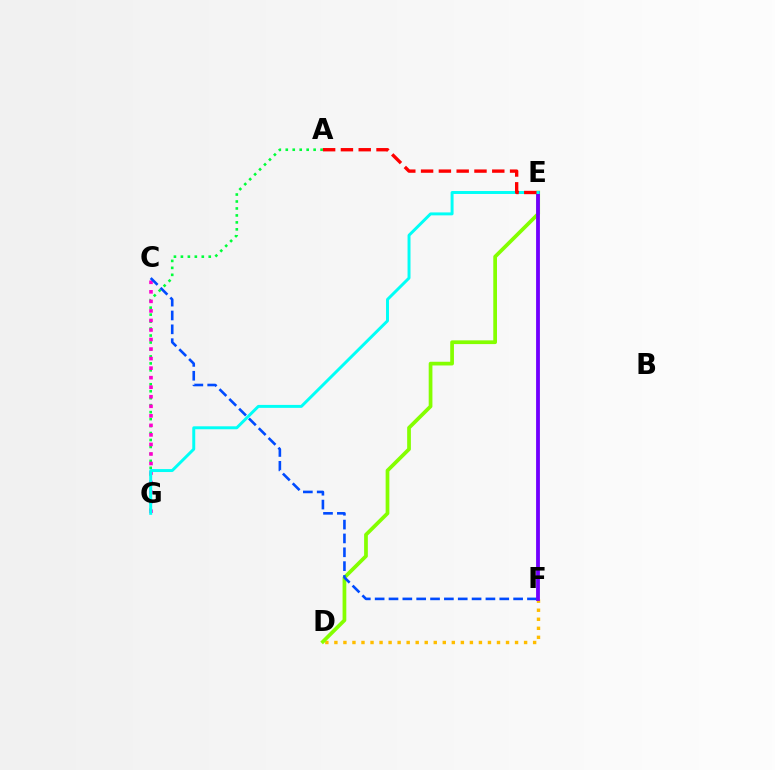{('A', 'G'): [{'color': '#00ff39', 'line_style': 'dotted', 'thickness': 1.89}], ('D', 'F'): [{'color': '#ffbd00', 'line_style': 'dotted', 'thickness': 2.45}], ('C', 'G'): [{'color': '#ff00cf', 'line_style': 'dotted', 'thickness': 2.59}], ('D', 'E'): [{'color': '#84ff00', 'line_style': 'solid', 'thickness': 2.68}], ('C', 'F'): [{'color': '#004bff', 'line_style': 'dashed', 'thickness': 1.88}], ('E', 'F'): [{'color': '#7200ff', 'line_style': 'solid', 'thickness': 2.74}], ('E', 'G'): [{'color': '#00fff6', 'line_style': 'solid', 'thickness': 2.12}], ('A', 'E'): [{'color': '#ff0000', 'line_style': 'dashed', 'thickness': 2.42}]}